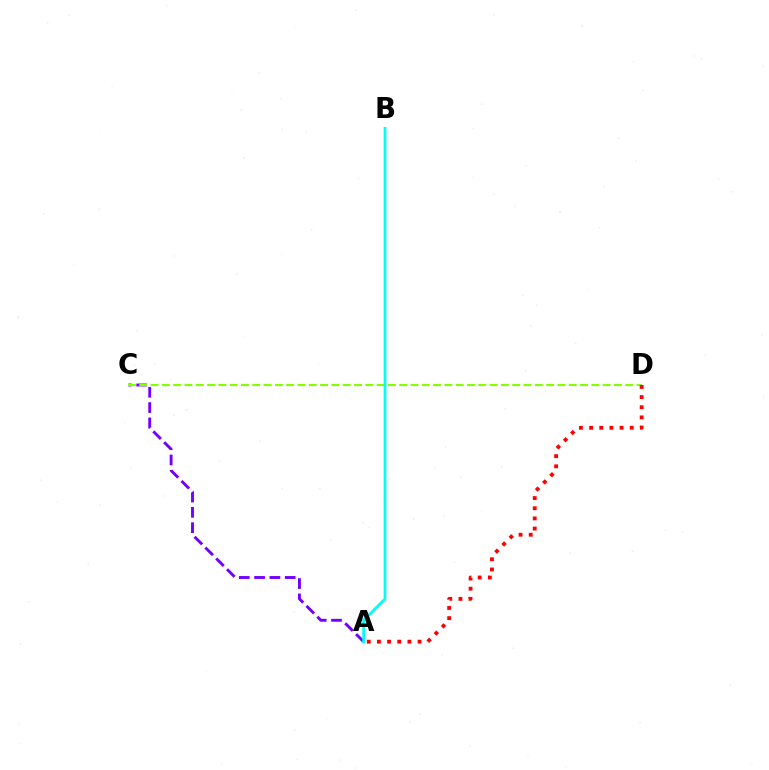{('A', 'C'): [{'color': '#7200ff', 'line_style': 'dashed', 'thickness': 2.08}], ('C', 'D'): [{'color': '#84ff00', 'line_style': 'dashed', 'thickness': 1.54}], ('A', 'D'): [{'color': '#ff0000', 'line_style': 'dotted', 'thickness': 2.76}], ('A', 'B'): [{'color': '#00fff6', 'line_style': 'solid', 'thickness': 1.98}]}